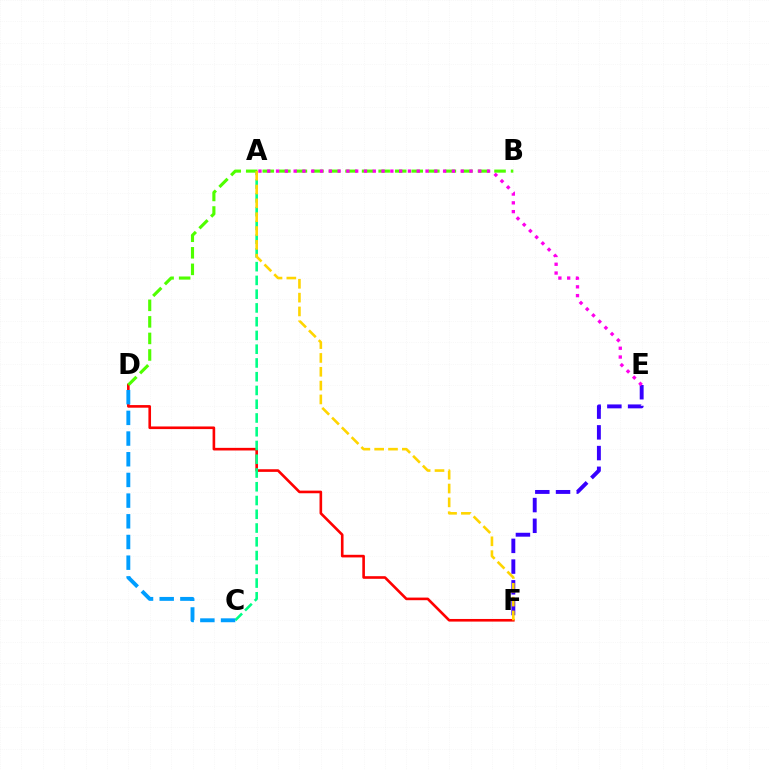{('D', 'F'): [{'color': '#ff0000', 'line_style': 'solid', 'thickness': 1.89}], ('B', 'D'): [{'color': '#4fff00', 'line_style': 'dashed', 'thickness': 2.25}], ('E', 'F'): [{'color': '#3700ff', 'line_style': 'dashed', 'thickness': 2.82}], ('A', 'C'): [{'color': '#00ff86', 'line_style': 'dashed', 'thickness': 1.87}], ('C', 'D'): [{'color': '#009eff', 'line_style': 'dashed', 'thickness': 2.81}], ('A', 'E'): [{'color': '#ff00ed', 'line_style': 'dotted', 'thickness': 2.39}], ('A', 'F'): [{'color': '#ffd500', 'line_style': 'dashed', 'thickness': 1.88}]}